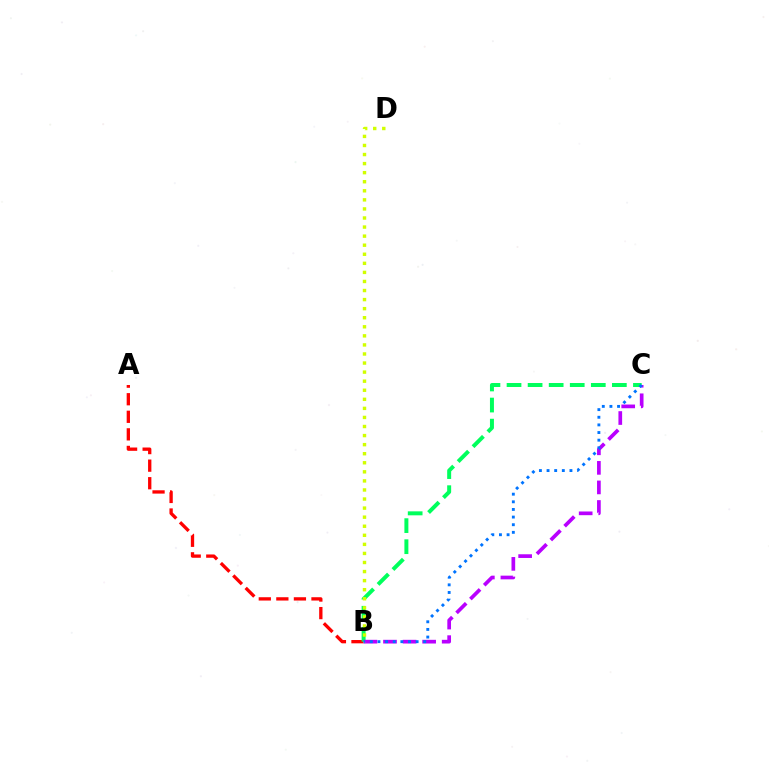{('A', 'B'): [{'color': '#ff0000', 'line_style': 'dashed', 'thickness': 2.39}], ('B', 'C'): [{'color': '#00ff5c', 'line_style': 'dashed', 'thickness': 2.86}, {'color': '#b900ff', 'line_style': 'dashed', 'thickness': 2.66}, {'color': '#0074ff', 'line_style': 'dotted', 'thickness': 2.07}], ('B', 'D'): [{'color': '#d1ff00', 'line_style': 'dotted', 'thickness': 2.46}]}